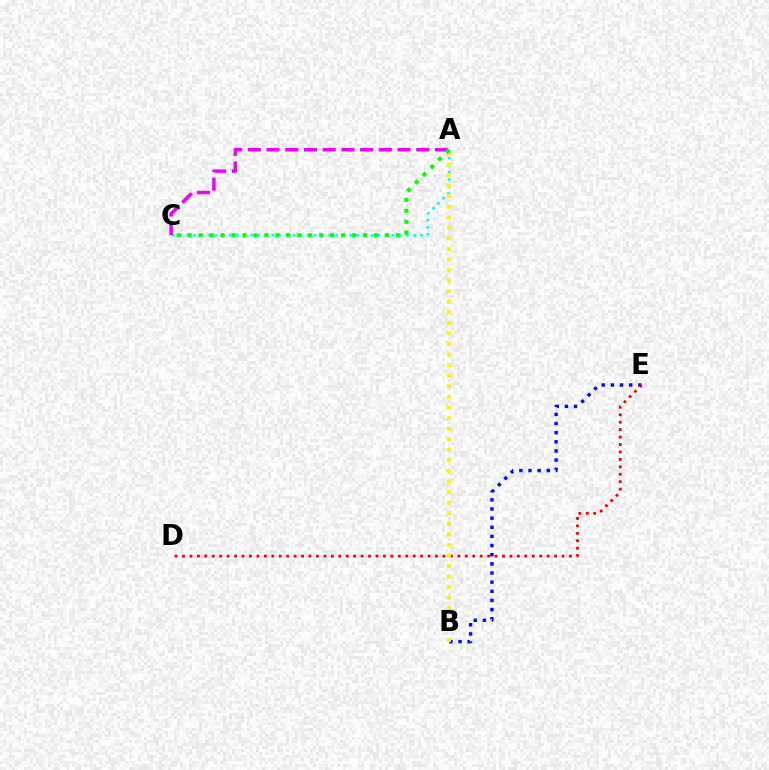{('A', 'C'): [{'color': '#00fff6', 'line_style': 'dotted', 'thickness': 1.93}, {'color': '#ee00ff', 'line_style': 'dashed', 'thickness': 2.54}, {'color': '#08ff00', 'line_style': 'dotted', 'thickness': 2.98}], ('B', 'E'): [{'color': '#0010ff', 'line_style': 'dotted', 'thickness': 2.48}], ('D', 'E'): [{'color': '#ff0000', 'line_style': 'dotted', 'thickness': 2.02}], ('A', 'B'): [{'color': '#fcf500', 'line_style': 'dotted', 'thickness': 2.87}]}